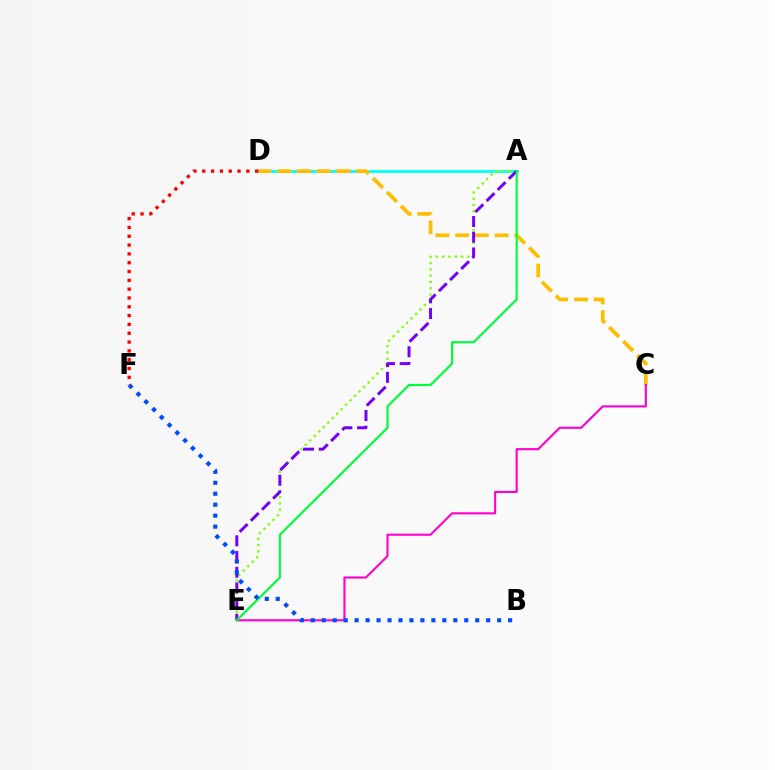{('A', 'D'): [{'color': '#00fff6', 'line_style': 'solid', 'thickness': 2.0}], ('C', 'D'): [{'color': '#ffbd00', 'line_style': 'dashed', 'thickness': 2.68}], ('C', 'E'): [{'color': '#ff00cf', 'line_style': 'solid', 'thickness': 1.53}], ('D', 'F'): [{'color': '#ff0000', 'line_style': 'dotted', 'thickness': 2.4}], ('A', 'E'): [{'color': '#84ff00', 'line_style': 'dotted', 'thickness': 1.72}, {'color': '#7200ff', 'line_style': 'dashed', 'thickness': 2.13}, {'color': '#00ff39', 'line_style': 'solid', 'thickness': 1.56}], ('B', 'F'): [{'color': '#004bff', 'line_style': 'dotted', 'thickness': 2.98}]}